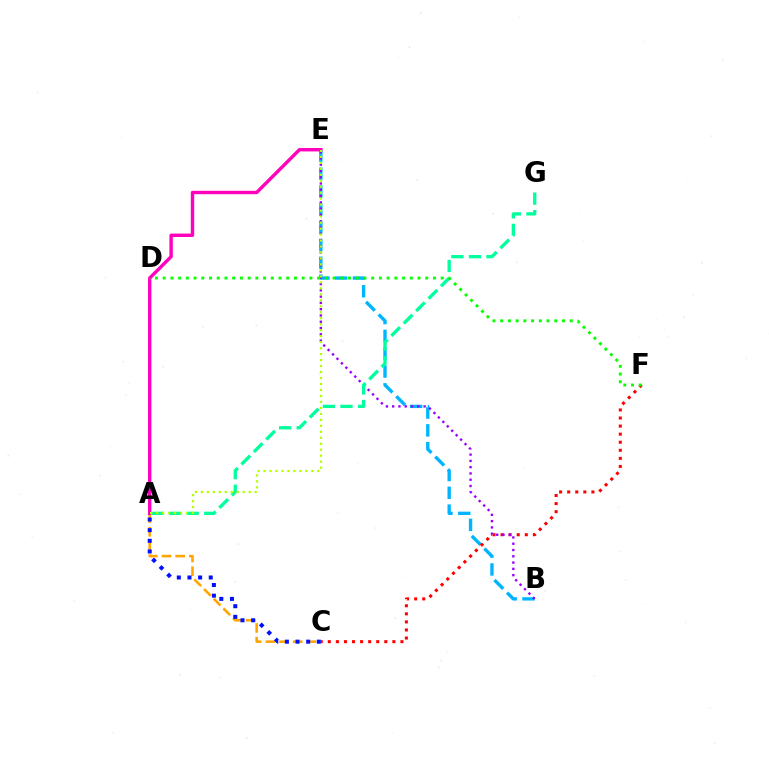{('B', 'E'): [{'color': '#00b5ff', 'line_style': 'dashed', 'thickness': 2.42}, {'color': '#9b00ff', 'line_style': 'dotted', 'thickness': 1.71}], ('C', 'F'): [{'color': '#ff0000', 'line_style': 'dotted', 'thickness': 2.19}], ('A', 'C'): [{'color': '#ffa500', 'line_style': 'dashed', 'thickness': 1.86}, {'color': '#0010ff', 'line_style': 'dotted', 'thickness': 2.89}], ('A', 'E'): [{'color': '#ff00bd', 'line_style': 'solid', 'thickness': 2.44}, {'color': '#b3ff00', 'line_style': 'dotted', 'thickness': 1.62}], ('A', 'G'): [{'color': '#00ff9d', 'line_style': 'dashed', 'thickness': 2.38}], ('D', 'F'): [{'color': '#08ff00', 'line_style': 'dotted', 'thickness': 2.1}]}